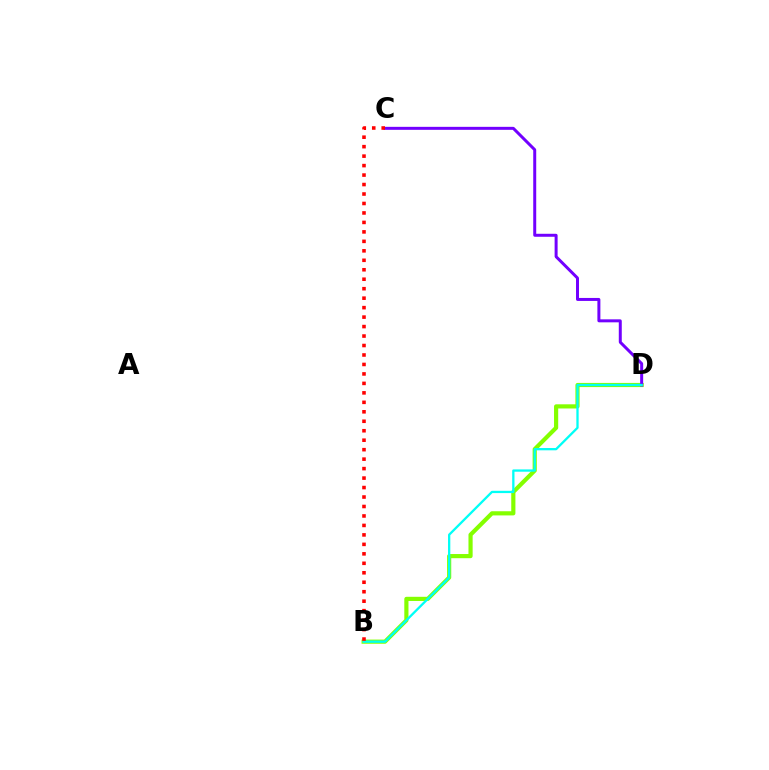{('B', 'D'): [{'color': '#84ff00', 'line_style': 'solid', 'thickness': 3.0}, {'color': '#00fff6', 'line_style': 'solid', 'thickness': 1.65}], ('C', 'D'): [{'color': '#7200ff', 'line_style': 'solid', 'thickness': 2.15}], ('B', 'C'): [{'color': '#ff0000', 'line_style': 'dotted', 'thickness': 2.57}]}